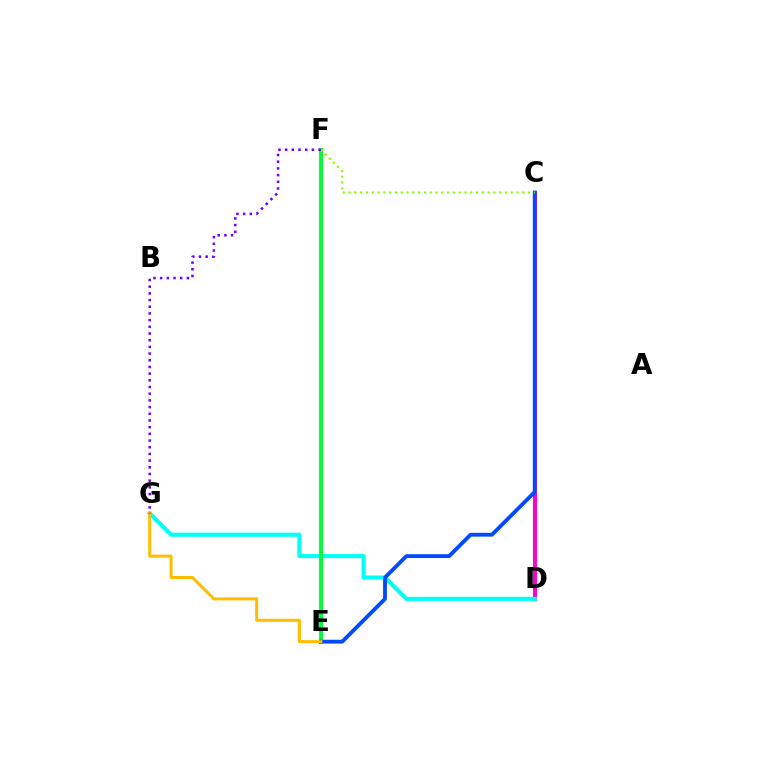{('E', 'F'): [{'color': '#ff0000', 'line_style': 'solid', 'thickness': 1.95}, {'color': '#00ff39', 'line_style': 'solid', 'thickness': 2.8}], ('C', 'D'): [{'color': '#ff00cf', 'line_style': 'solid', 'thickness': 2.9}], ('D', 'G'): [{'color': '#00fff6', 'line_style': 'solid', 'thickness': 2.95}], ('C', 'E'): [{'color': '#004bff', 'line_style': 'solid', 'thickness': 2.76}], ('E', 'G'): [{'color': '#ffbd00', 'line_style': 'solid', 'thickness': 2.19}], ('C', 'F'): [{'color': '#84ff00', 'line_style': 'dotted', 'thickness': 1.57}], ('F', 'G'): [{'color': '#7200ff', 'line_style': 'dotted', 'thickness': 1.82}]}